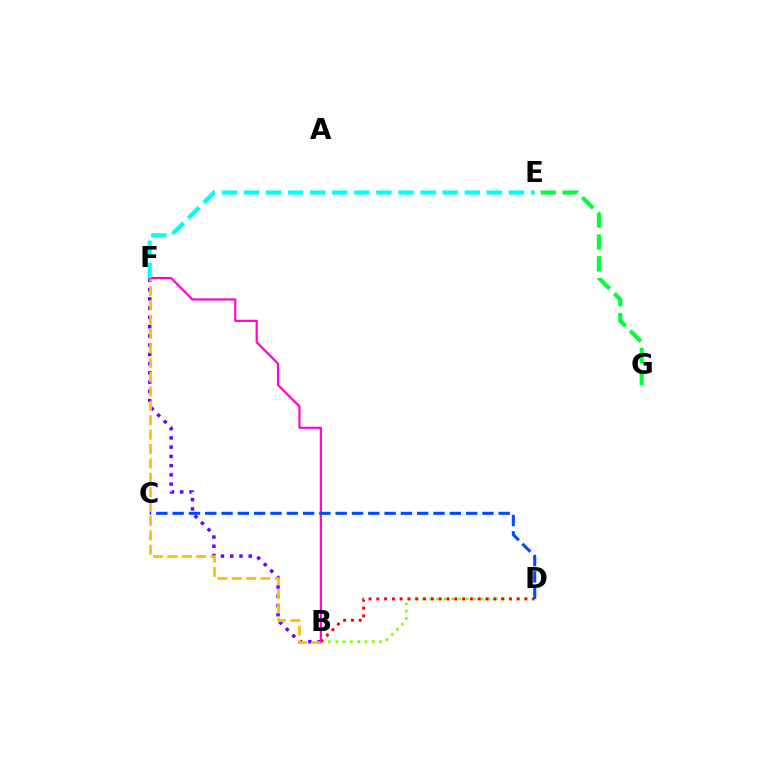{('B', 'D'): [{'color': '#84ff00', 'line_style': 'dotted', 'thickness': 1.98}, {'color': '#ff0000', 'line_style': 'dotted', 'thickness': 2.12}], ('B', 'F'): [{'color': '#7200ff', 'line_style': 'dotted', 'thickness': 2.51}, {'color': '#ffbd00', 'line_style': 'dashed', 'thickness': 1.95}, {'color': '#ff00cf', 'line_style': 'solid', 'thickness': 1.55}], ('E', 'G'): [{'color': '#00ff39', 'line_style': 'dashed', 'thickness': 2.97}], ('C', 'D'): [{'color': '#004bff', 'line_style': 'dashed', 'thickness': 2.21}], ('E', 'F'): [{'color': '#00fff6', 'line_style': 'dashed', 'thickness': 3.0}]}